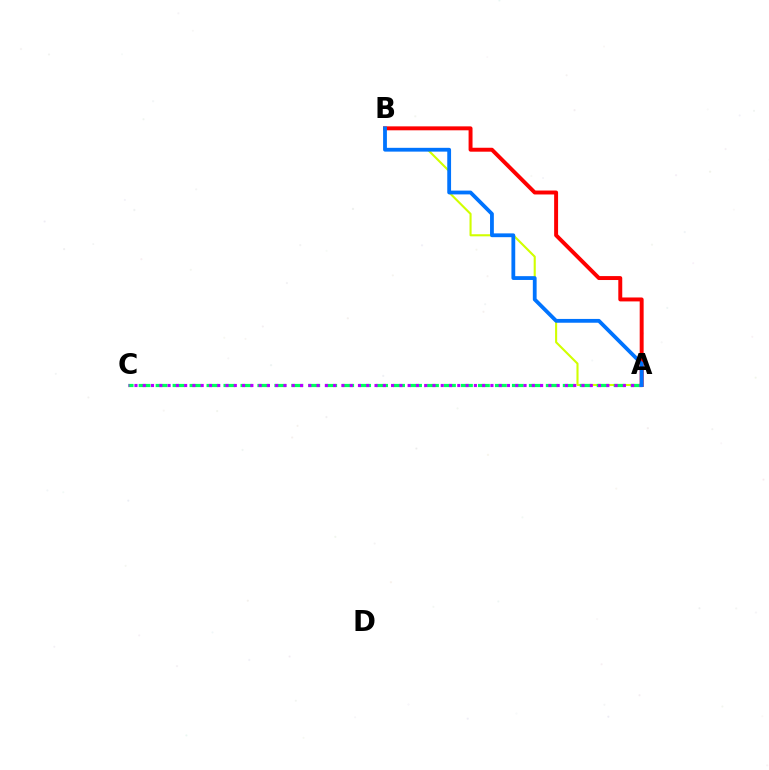{('A', 'B'): [{'color': '#d1ff00', 'line_style': 'solid', 'thickness': 1.51}, {'color': '#ff0000', 'line_style': 'solid', 'thickness': 2.84}, {'color': '#0074ff', 'line_style': 'solid', 'thickness': 2.74}], ('A', 'C'): [{'color': '#00ff5c', 'line_style': 'dashed', 'thickness': 2.3}, {'color': '#b900ff', 'line_style': 'dotted', 'thickness': 2.25}]}